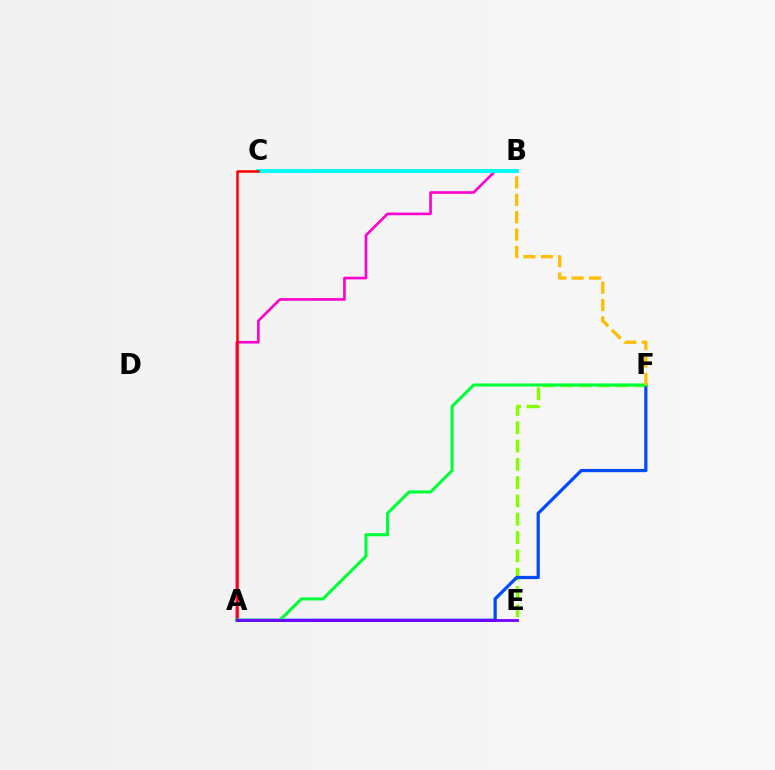{('A', 'B'): [{'color': '#ff00cf', 'line_style': 'solid', 'thickness': 1.9}], ('B', 'C'): [{'color': '#00fff6', 'line_style': 'solid', 'thickness': 2.84}], ('E', 'F'): [{'color': '#84ff00', 'line_style': 'dashed', 'thickness': 2.49}], ('A', 'C'): [{'color': '#ff0000', 'line_style': 'solid', 'thickness': 1.81}], ('A', 'F'): [{'color': '#004bff', 'line_style': 'solid', 'thickness': 2.33}, {'color': '#00ff39', 'line_style': 'solid', 'thickness': 2.21}], ('A', 'E'): [{'color': '#7200ff', 'line_style': 'solid', 'thickness': 2.01}], ('B', 'F'): [{'color': '#ffbd00', 'line_style': 'dashed', 'thickness': 2.36}]}